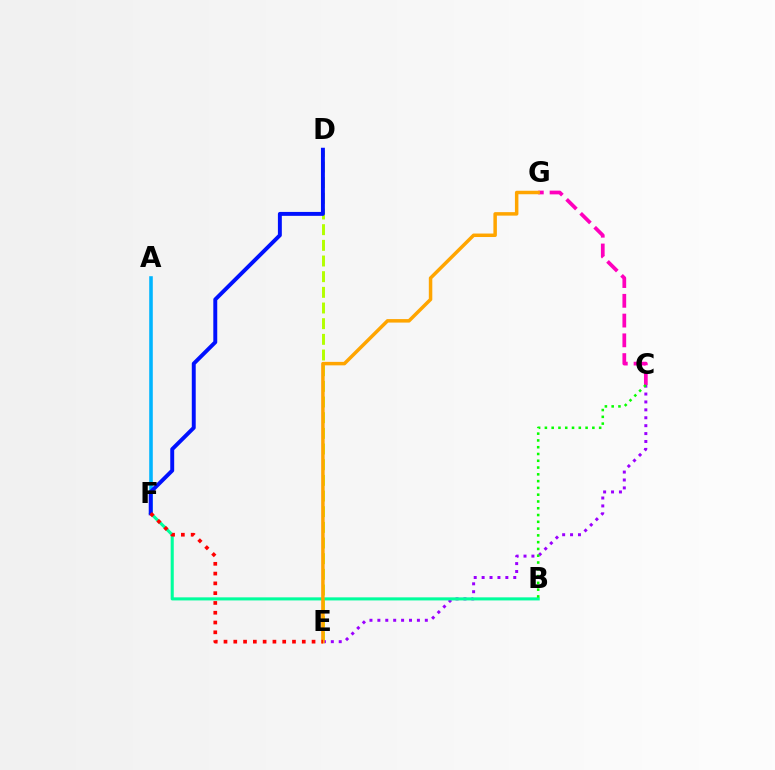{('D', 'E'): [{'color': '#b3ff00', 'line_style': 'dashed', 'thickness': 2.13}], ('C', 'E'): [{'color': '#9b00ff', 'line_style': 'dotted', 'thickness': 2.15}], ('A', 'F'): [{'color': '#00b5ff', 'line_style': 'solid', 'thickness': 2.58}], ('C', 'G'): [{'color': '#ff00bd', 'line_style': 'dashed', 'thickness': 2.68}], ('B', 'F'): [{'color': '#00ff9d', 'line_style': 'solid', 'thickness': 2.22}], ('B', 'C'): [{'color': '#08ff00', 'line_style': 'dotted', 'thickness': 1.84}], ('D', 'F'): [{'color': '#0010ff', 'line_style': 'solid', 'thickness': 2.83}], ('E', 'G'): [{'color': '#ffa500', 'line_style': 'solid', 'thickness': 2.51}], ('E', 'F'): [{'color': '#ff0000', 'line_style': 'dotted', 'thickness': 2.66}]}